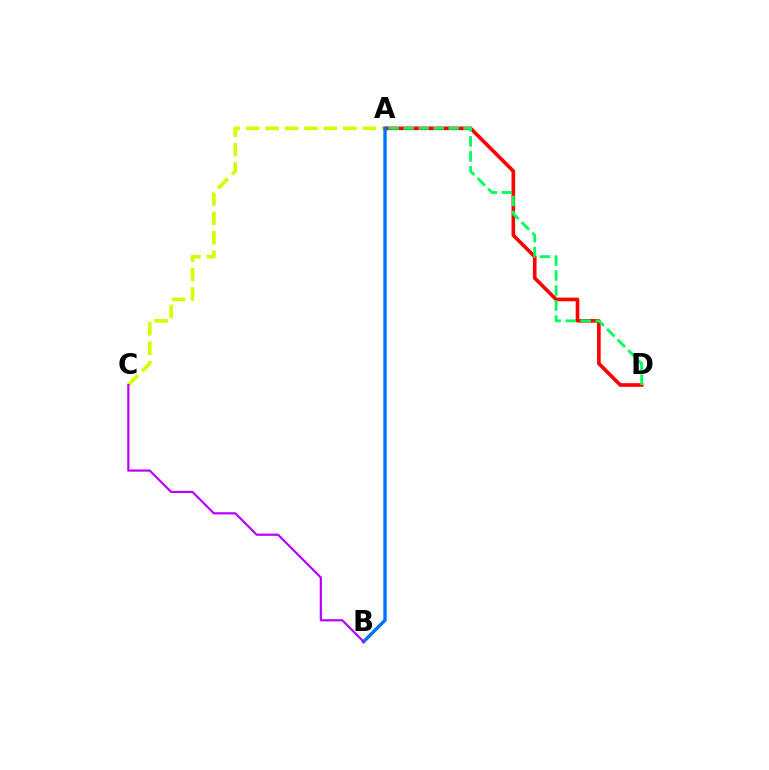{('A', 'D'): [{'color': '#ff0000', 'line_style': 'solid', 'thickness': 2.61}, {'color': '#00ff5c', 'line_style': 'dashed', 'thickness': 2.03}], ('A', 'C'): [{'color': '#d1ff00', 'line_style': 'dashed', 'thickness': 2.64}], ('A', 'B'): [{'color': '#0074ff', 'line_style': 'solid', 'thickness': 2.44}], ('B', 'C'): [{'color': '#b900ff', 'line_style': 'solid', 'thickness': 1.59}]}